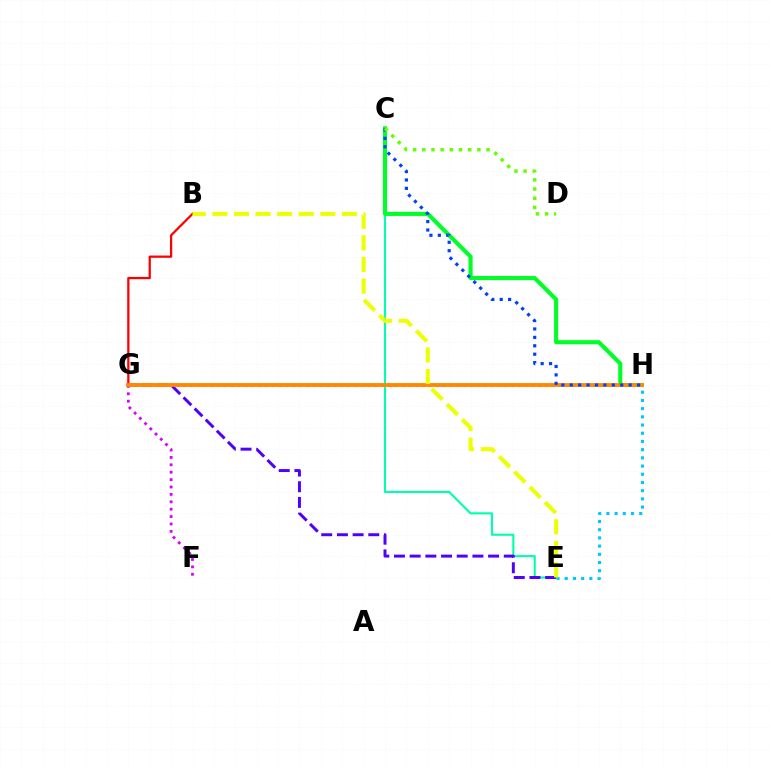{('E', 'H'): [{'color': '#00c7ff', 'line_style': 'dotted', 'thickness': 2.23}], ('C', 'E'): [{'color': '#00ffaf', 'line_style': 'solid', 'thickness': 1.52}], ('G', 'H'): [{'color': '#ff00a0', 'line_style': 'dotted', 'thickness': 1.86}, {'color': '#ff8800', 'line_style': 'solid', 'thickness': 2.77}], ('B', 'G'): [{'color': '#ff0000', 'line_style': 'solid', 'thickness': 1.63}], ('E', 'G'): [{'color': '#4f00ff', 'line_style': 'dashed', 'thickness': 2.13}], ('C', 'H'): [{'color': '#00ff27', 'line_style': 'solid', 'thickness': 2.95}, {'color': '#003fff', 'line_style': 'dotted', 'thickness': 2.29}], ('F', 'G'): [{'color': '#d600ff', 'line_style': 'dotted', 'thickness': 2.01}], ('C', 'D'): [{'color': '#66ff00', 'line_style': 'dotted', 'thickness': 2.49}], ('B', 'E'): [{'color': '#eeff00', 'line_style': 'dashed', 'thickness': 2.93}]}